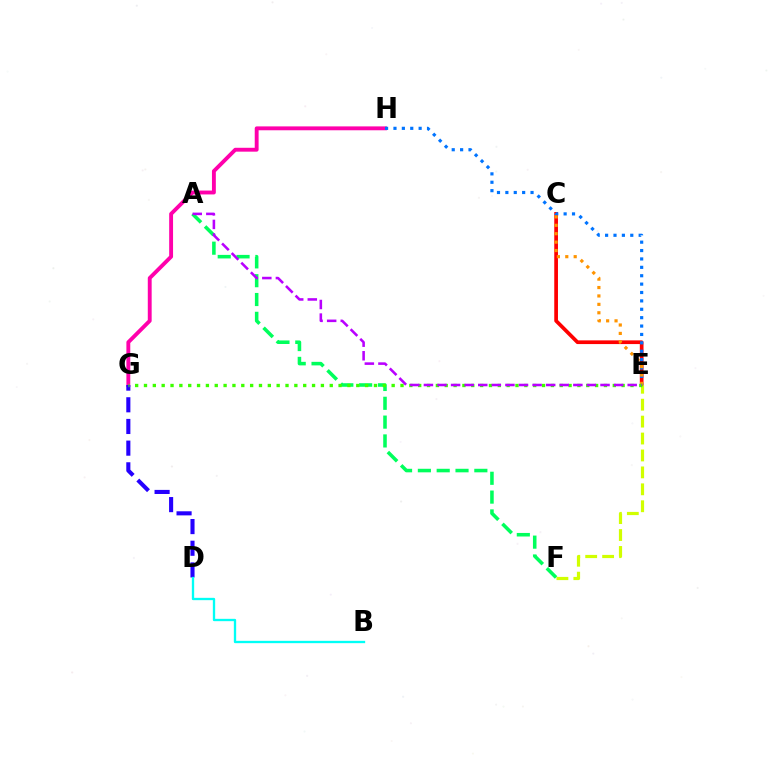{('C', 'E'): [{'color': '#ff0000', 'line_style': 'solid', 'thickness': 2.67}, {'color': '#ff9400', 'line_style': 'dotted', 'thickness': 2.28}], ('G', 'H'): [{'color': '#ff00ac', 'line_style': 'solid', 'thickness': 2.79}], ('A', 'F'): [{'color': '#00ff5c', 'line_style': 'dashed', 'thickness': 2.56}], ('E', 'F'): [{'color': '#d1ff00', 'line_style': 'dashed', 'thickness': 2.3}], ('E', 'H'): [{'color': '#0074ff', 'line_style': 'dotted', 'thickness': 2.28}], ('D', 'G'): [{'color': '#2500ff', 'line_style': 'dashed', 'thickness': 2.94}], ('E', 'G'): [{'color': '#3dff00', 'line_style': 'dotted', 'thickness': 2.4}], ('A', 'E'): [{'color': '#b900ff', 'line_style': 'dashed', 'thickness': 1.85}], ('B', 'D'): [{'color': '#00fff6', 'line_style': 'solid', 'thickness': 1.67}]}